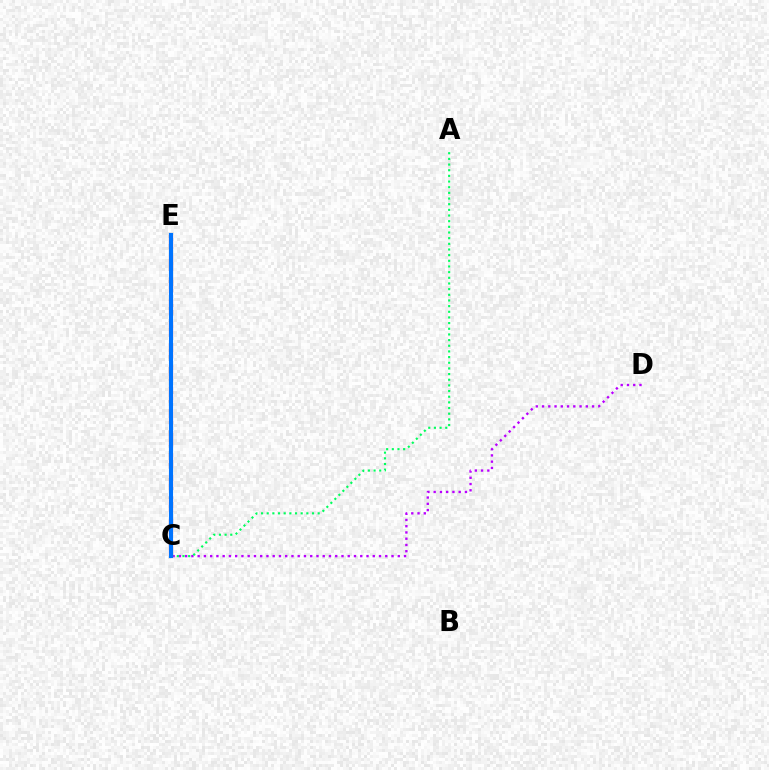{('C', 'E'): [{'color': '#ff0000', 'line_style': 'dashed', 'thickness': 2.98}, {'color': '#d1ff00', 'line_style': 'solid', 'thickness': 2.14}, {'color': '#0074ff', 'line_style': 'solid', 'thickness': 2.95}], ('C', 'D'): [{'color': '#b900ff', 'line_style': 'dotted', 'thickness': 1.7}], ('A', 'C'): [{'color': '#00ff5c', 'line_style': 'dotted', 'thickness': 1.54}]}